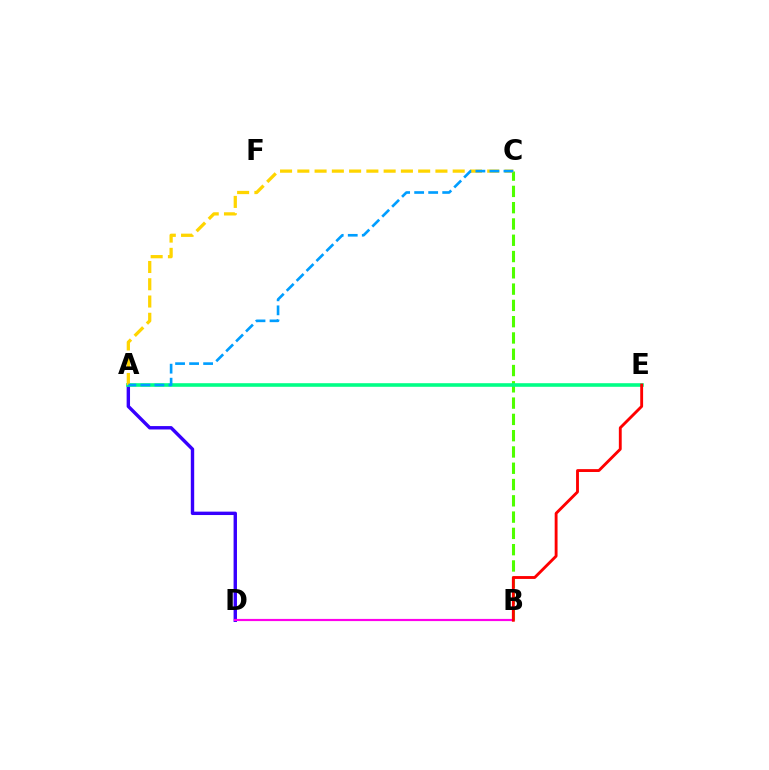{('A', 'D'): [{'color': '#3700ff', 'line_style': 'solid', 'thickness': 2.45}], ('B', 'C'): [{'color': '#4fff00', 'line_style': 'dashed', 'thickness': 2.21}], ('A', 'E'): [{'color': '#00ff86', 'line_style': 'solid', 'thickness': 2.59}], ('B', 'D'): [{'color': '#ff00ed', 'line_style': 'solid', 'thickness': 1.57}], ('B', 'E'): [{'color': '#ff0000', 'line_style': 'solid', 'thickness': 2.06}], ('A', 'C'): [{'color': '#ffd500', 'line_style': 'dashed', 'thickness': 2.35}, {'color': '#009eff', 'line_style': 'dashed', 'thickness': 1.9}]}